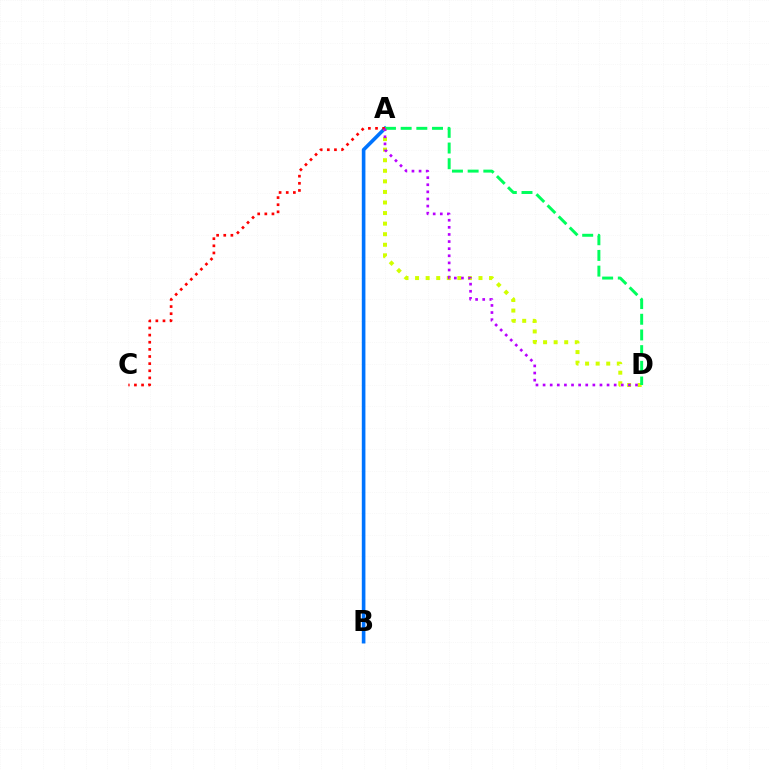{('A', 'B'): [{'color': '#0074ff', 'line_style': 'solid', 'thickness': 2.6}], ('A', 'D'): [{'color': '#d1ff00', 'line_style': 'dotted', 'thickness': 2.87}, {'color': '#00ff5c', 'line_style': 'dashed', 'thickness': 2.13}, {'color': '#b900ff', 'line_style': 'dotted', 'thickness': 1.93}], ('A', 'C'): [{'color': '#ff0000', 'line_style': 'dotted', 'thickness': 1.94}]}